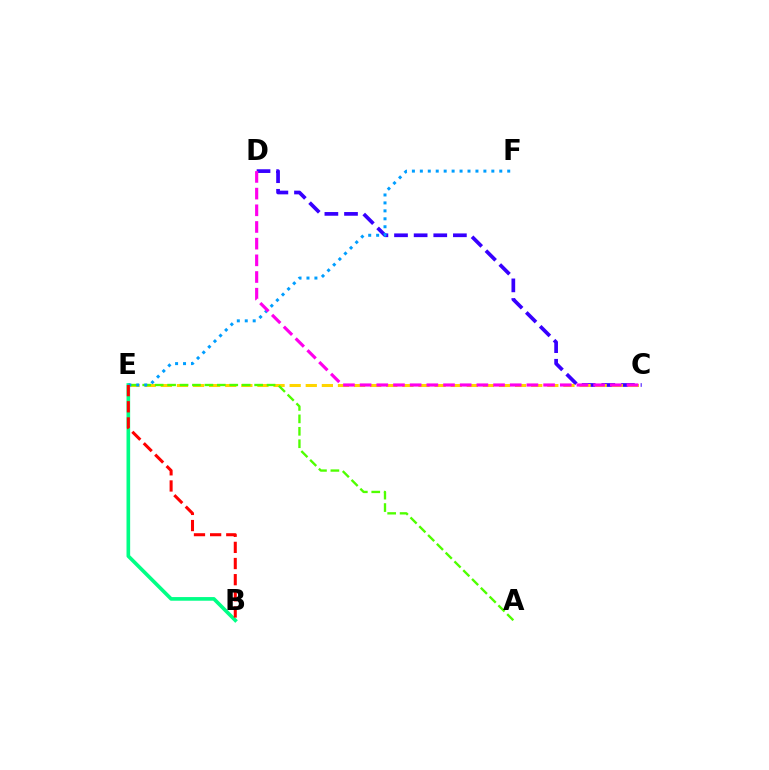{('B', 'E'): [{'color': '#00ff86', 'line_style': 'solid', 'thickness': 2.63}, {'color': '#ff0000', 'line_style': 'dashed', 'thickness': 2.19}], ('C', 'D'): [{'color': '#3700ff', 'line_style': 'dashed', 'thickness': 2.67}, {'color': '#ff00ed', 'line_style': 'dashed', 'thickness': 2.27}], ('C', 'E'): [{'color': '#ffd500', 'line_style': 'dashed', 'thickness': 2.19}], ('A', 'E'): [{'color': '#4fff00', 'line_style': 'dashed', 'thickness': 1.69}], ('E', 'F'): [{'color': '#009eff', 'line_style': 'dotted', 'thickness': 2.16}]}